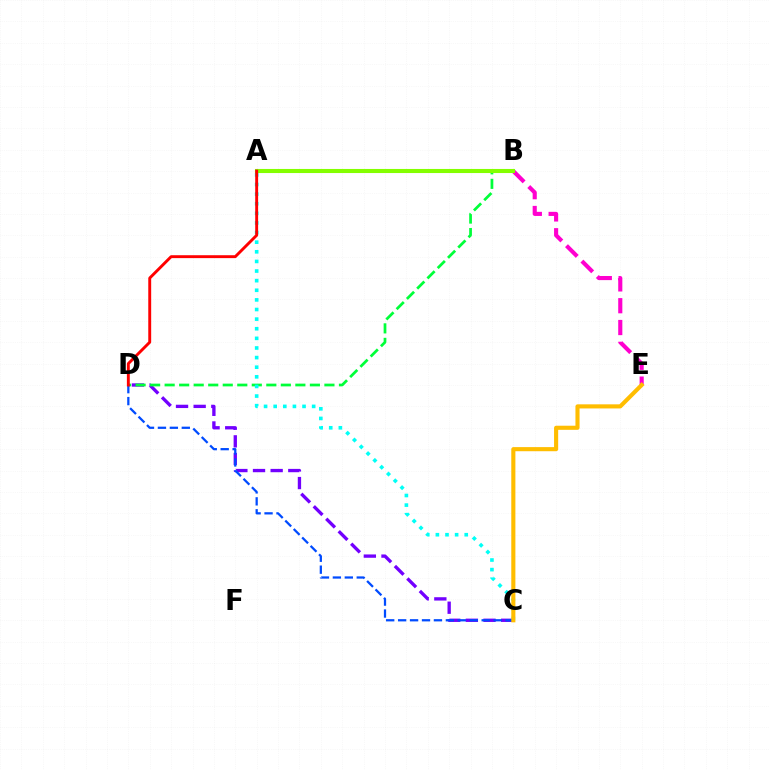{('C', 'D'): [{'color': '#7200ff', 'line_style': 'dashed', 'thickness': 2.4}, {'color': '#004bff', 'line_style': 'dashed', 'thickness': 1.62}], ('B', 'D'): [{'color': '#00ff39', 'line_style': 'dashed', 'thickness': 1.97}], ('A', 'C'): [{'color': '#00fff6', 'line_style': 'dotted', 'thickness': 2.61}], ('B', 'E'): [{'color': '#ff00cf', 'line_style': 'dashed', 'thickness': 2.96}], ('A', 'B'): [{'color': '#84ff00', 'line_style': 'solid', 'thickness': 2.94}], ('C', 'E'): [{'color': '#ffbd00', 'line_style': 'solid', 'thickness': 2.96}], ('A', 'D'): [{'color': '#ff0000', 'line_style': 'solid', 'thickness': 2.09}]}